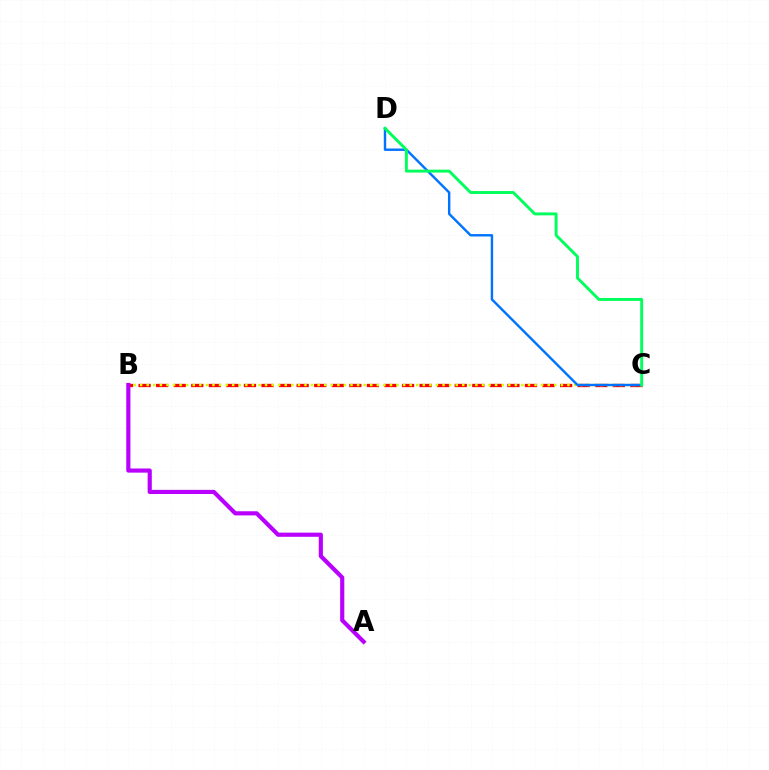{('B', 'C'): [{'color': '#ff0000', 'line_style': 'dashed', 'thickness': 2.39}, {'color': '#d1ff00', 'line_style': 'dotted', 'thickness': 1.79}], ('A', 'B'): [{'color': '#b900ff', 'line_style': 'solid', 'thickness': 2.99}], ('C', 'D'): [{'color': '#0074ff', 'line_style': 'solid', 'thickness': 1.74}, {'color': '#00ff5c', 'line_style': 'solid', 'thickness': 2.1}]}